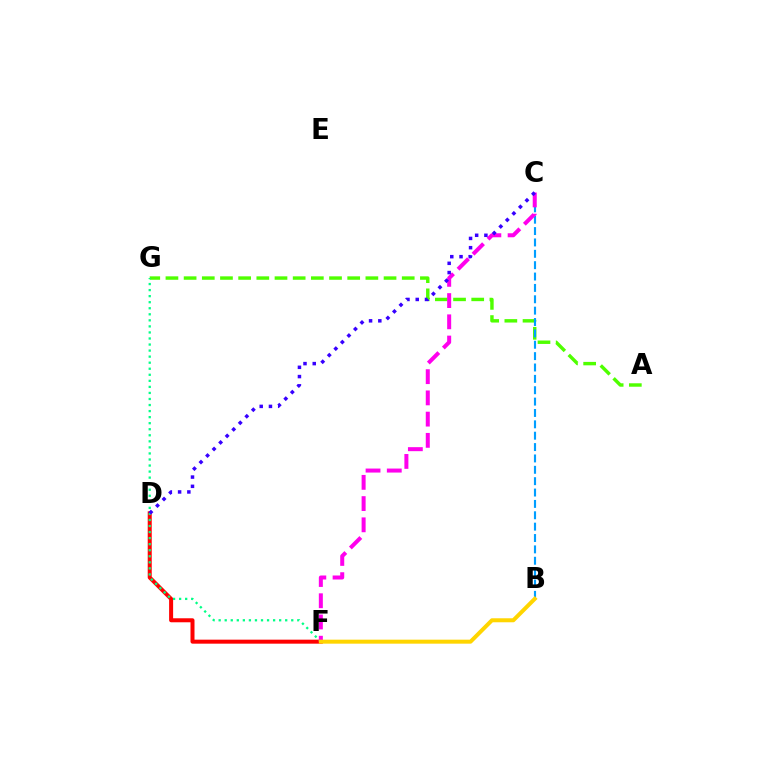{('D', 'F'): [{'color': '#ff0000', 'line_style': 'solid', 'thickness': 2.89}], ('A', 'G'): [{'color': '#4fff00', 'line_style': 'dashed', 'thickness': 2.47}], ('B', 'C'): [{'color': '#009eff', 'line_style': 'dashed', 'thickness': 1.54}], ('F', 'G'): [{'color': '#00ff86', 'line_style': 'dotted', 'thickness': 1.64}], ('C', 'F'): [{'color': '#ff00ed', 'line_style': 'dashed', 'thickness': 2.88}], ('B', 'F'): [{'color': '#ffd500', 'line_style': 'solid', 'thickness': 2.88}], ('C', 'D'): [{'color': '#3700ff', 'line_style': 'dotted', 'thickness': 2.51}]}